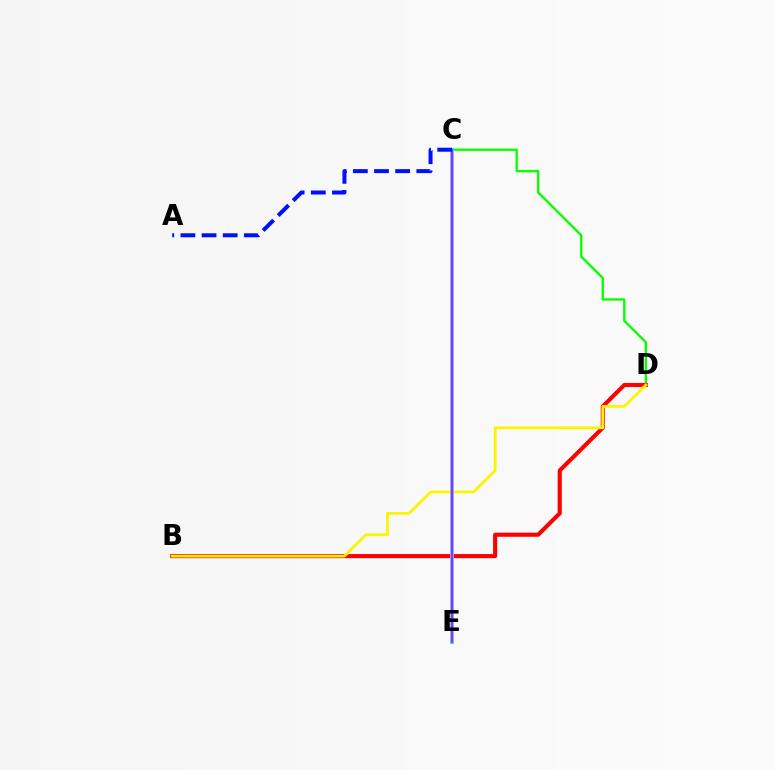{('C', 'D'): [{'color': '#08ff00', 'line_style': 'solid', 'thickness': 1.68}], ('B', 'D'): [{'color': '#ff0000', 'line_style': 'solid', 'thickness': 2.95}, {'color': '#fcf500', 'line_style': 'solid', 'thickness': 2.0}], ('C', 'E'): [{'color': '#00fff6', 'line_style': 'solid', 'thickness': 2.78}, {'color': '#ee00ff', 'line_style': 'solid', 'thickness': 1.59}], ('A', 'C'): [{'color': '#0010ff', 'line_style': 'dashed', 'thickness': 2.87}]}